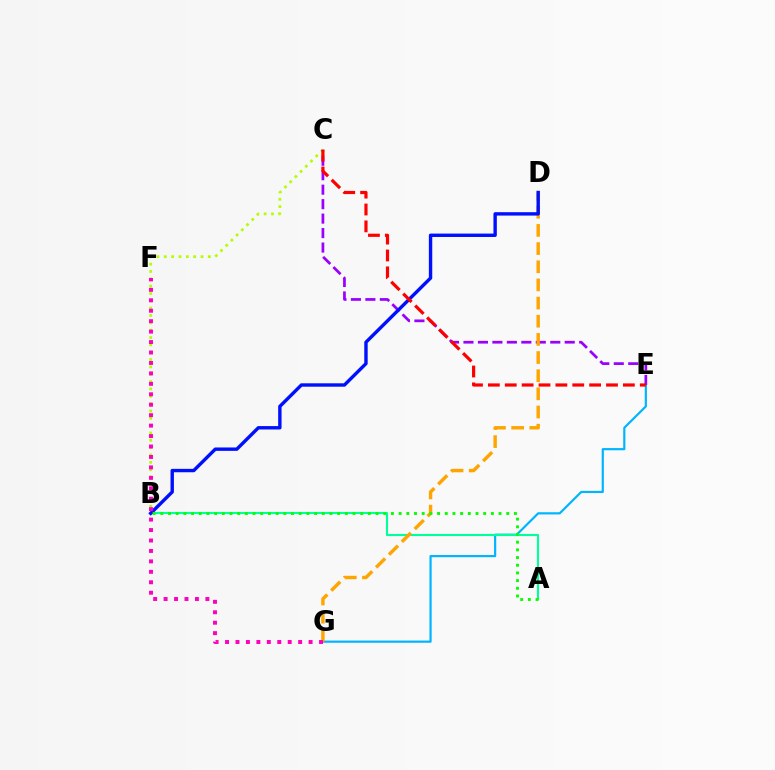{('E', 'G'): [{'color': '#00b5ff', 'line_style': 'solid', 'thickness': 1.58}], ('A', 'B'): [{'color': '#00ff9d', 'line_style': 'solid', 'thickness': 1.52}, {'color': '#08ff00', 'line_style': 'dotted', 'thickness': 2.09}], ('B', 'C'): [{'color': '#b3ff00', 'line_style': 'dotted', 'thickness': 1.99}], ('C', 'E'): [{'color': '#9b00ff', 'line_style': 'dashed', 'thickness': 1.97}, {'color': '#ff0000', 'line_style': 'dashed', 'thickness': 2.29}], ('D', 'G'): [{'color': '#ffa500', 'line_style': 'dashed', 'thickness': 2.47}], ('B', 'D'): [{'color': '#0010ff', 'line_style': 'solid', 'thickness': 2.45}], ('F', 'G'): [{'color': '#ff00bd', 'line_style': 'dotted', 'thickness': 2.84}]}